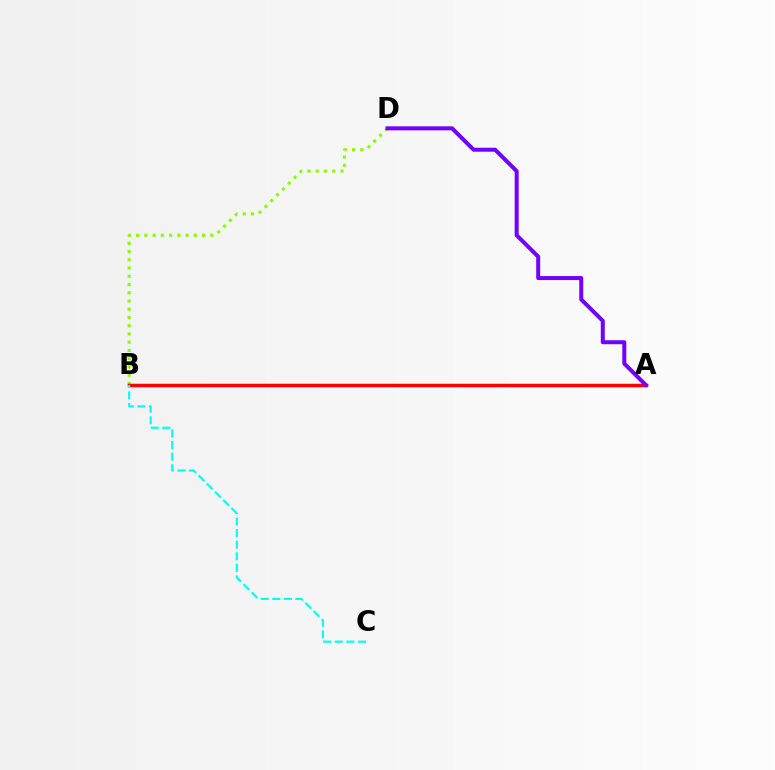{('B', 'D'): [{'color': '#84ff00', 'line_style': 'dotted', 'thickness': 2.24}], ('A', 'B'): [{'color': '#ff0000', 'line_style': 'solid', 'thickness': 2.52}], ('A', 'D'): [{'color': '#7200ff', 'line_style': 'solid', 'thickness': 2.88}], ('B', 'C'): [{'color': '#00fff6', 'line_style': 'dashed', 'thickness': 1.57}]}